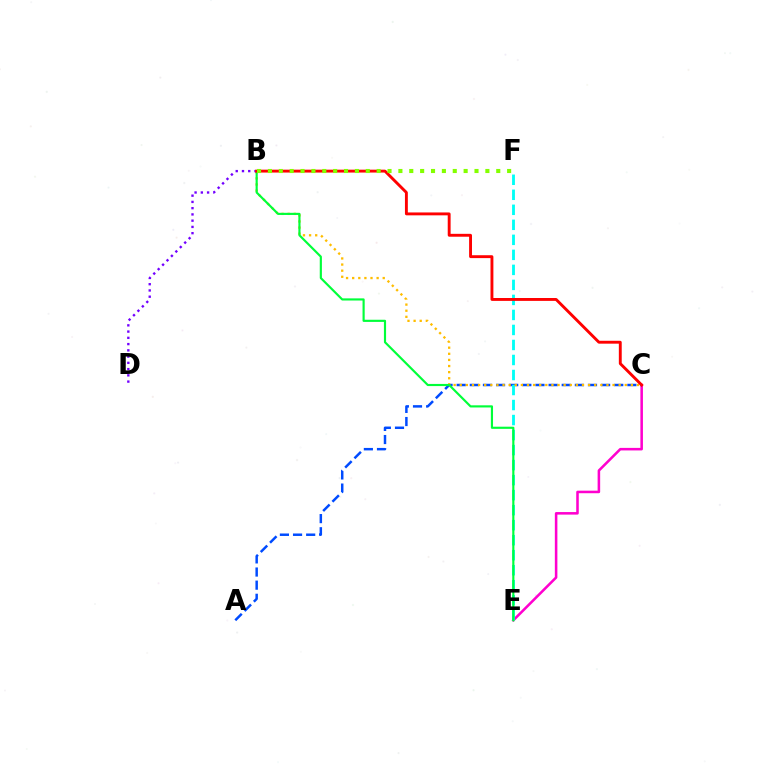{('C', 'E'): [{'color': '#ff00cf', 'line_style': 'solid', 'thickness': 1.84}], ('A', 'C'): [{'color': '#004bff', 'line_style': 'dashed', 'thickness': 1.78}], ('E', 'F'): [{'color': '#00fff6', 'line_style': 'dashed', 'thickness': 2.04}], ('B', 'C'): [{'color': '#ffbd00', 'line_style': 'dotted', 'thickness': 1.66}, {'color': '#ff0000', 'line_style': 'solid', 'thickness': 2.08}], ('B', 'E'): [{'color': '#00ff39', 'line_style': 'solid', 'thickness': 1.55}], ('B', 'D'): [{'color': '#7200ff', 'line_style': 'dotted', 'thickness': 1.7}], ('B', 'F'): [{'color': '#84ff00', 'line_style': 'dotted', 'thickness': 2.95}]}